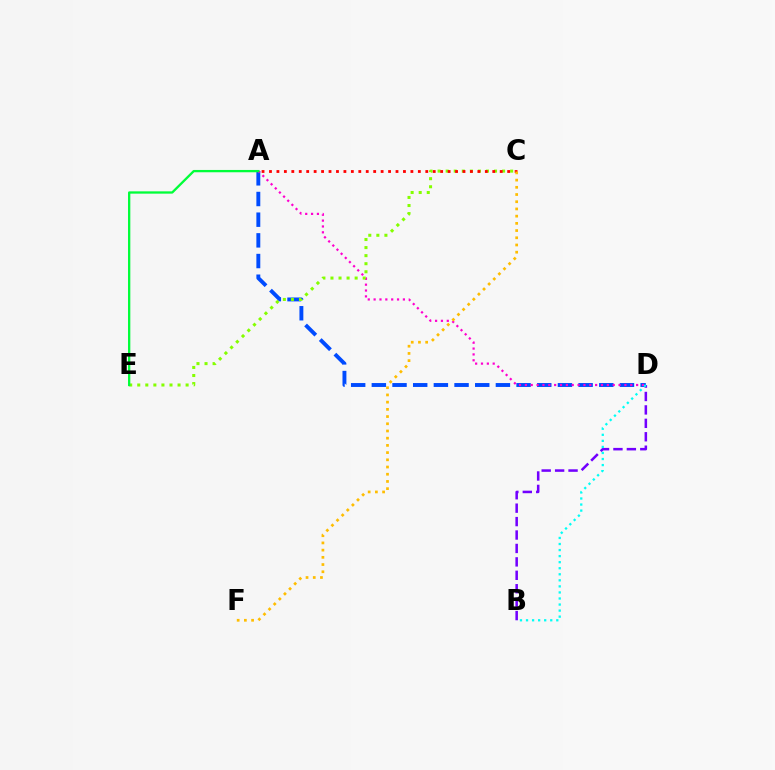{('A', 'D'): [{'color': '#004bff', 'line_style': 'dashed', 'thickness': 2.81}, {'color': '#ff00cf', 'line_style': 'dotted', 'thickness': 1.59}], ('C', 'E'): [{'color': '#84ff00', 'line_style': 'dotted', 'thickness': 2.19}], ('B', 'D'): [{'color': '#7200ff', 'line_style': 'dashed', 'thickness': 1.82}, {'color': '#00fff6', 'line_style': 'dotted', 'thickness': 1.64}], ('A', 'C'): [{'color': '#ff0000', 'line_style': 'dotted', 'thickness': 2.02}], ('A', 'E'): [{'color': '#00ff39', 'line_style': 'solid', 'thickness': 1.66}], ('C', 'F'): [{'color': '#ffbd00', 'line_style': 'dotted', 'thickness': 1.96}]}